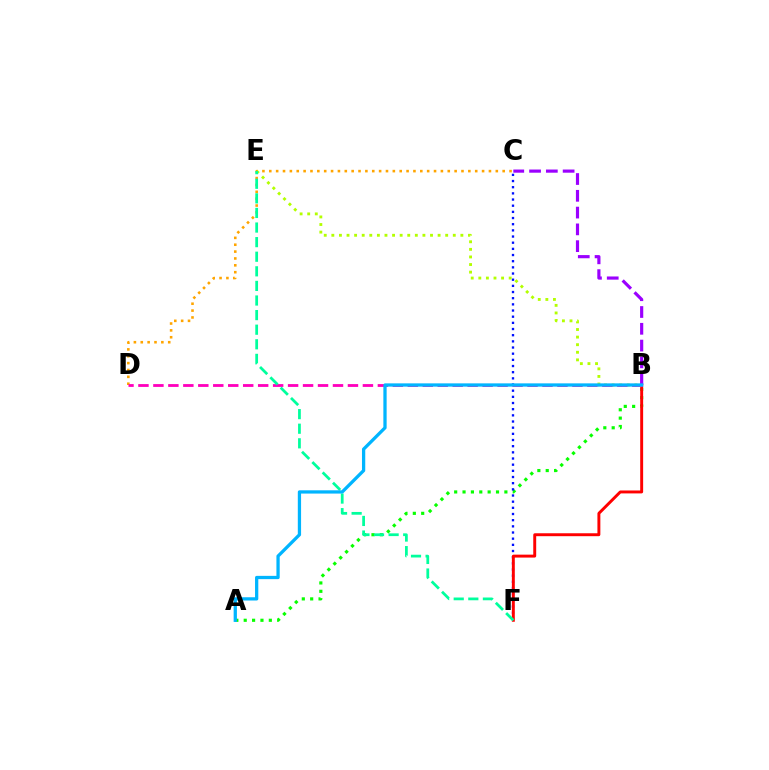{('C', 'D'): [{'color': '#ffa500', 'line_style': 'dotted', 'thickness': 1.87}], ('A', 'B'): [{'color': '#08ff00', 'line_style': 'dotted', 'thickness': 2.27}, {'color': '#00b5ff', 'line_style': 'solid', 'thickness': 2.36}], ('C', 'F'): [{'color': '#0010ff', 'line_style': 'dotted', 'thickness': 1.68}], ('B', 'F'): [{'color': '#ff0000', 'line_style': 'solid', 'thickness': 2.11}], ('B', 'E'): [{'color': '#b3ff00', 'line_style': 'dotted', 'thickness': 2.06}], ('B', 'C'): [{'color': '#9b00ff', 'line_style': 'dashed', 'thickness': 2.28}], ('B', 'D'): [{'color': '#ff00bd', 'line_style': 'dashed', 'thickness': 2.03}], ('E', 'F'): [{'color': '#00ff9d', 'line_style': 'dashed', 'thickness': 1.98}]}